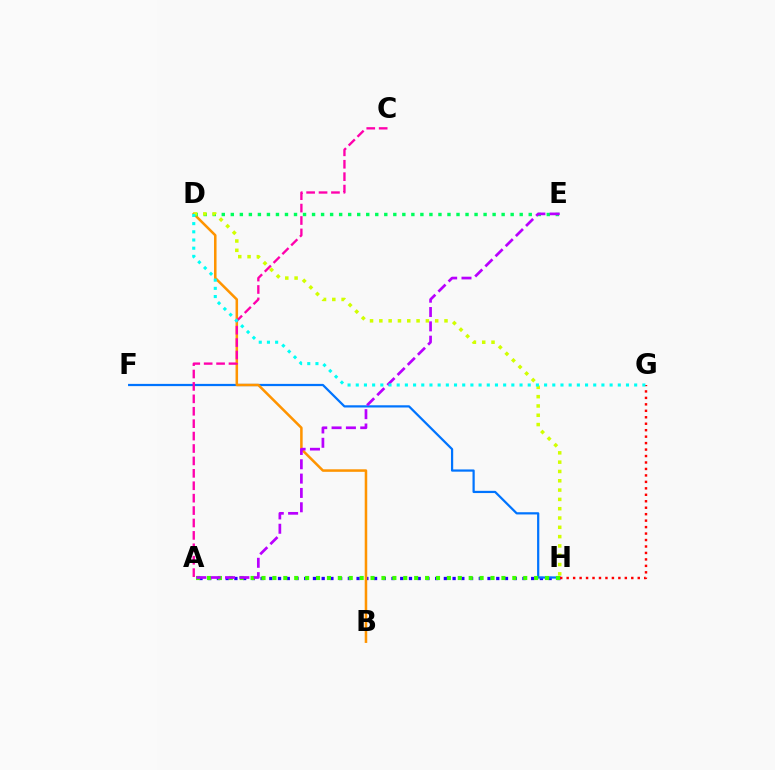{('A', 'H'): [{'color': '#2500ff', 'line_style': 'dotted', 'thickness': 2.37}, {'color': '#3dff00', 'line_style': 'dotted', 'thickness': 2.96}], ('F', 'H'): [{'color': '#0074ff', 'line_style': 'solid', 'thickness': 1.6}], ('B', 'D'): [{'color': '#ff9400', 'line_style': 'solid', 'thickness': 1.82}], ('A', 'C'): [{'color': '#ff00ac', 'line_style': 'dashed', 'thickness': 1.69}], ('G', 'H'): [{'color': '#ff0000', 'line_style': 'dotted', 'thickness': 1.76}], ('D', 'E'): [{'color': '#00ff5c', 'line_style': 'dotted', 'thickness': 2.45}], ('D', 'H'): [{'color': '#d1ff00', 'line_style': 'dotted', 'thickness': 2.53}], ('A', 'E'): [{'color': '#b900ff', 'line_style': 'dashed', 'thickness': 1.95}], ('D', 'G'): [{'color': '#00fff6', 'line_style': 'dotted', 'thickness': 2.22}]}